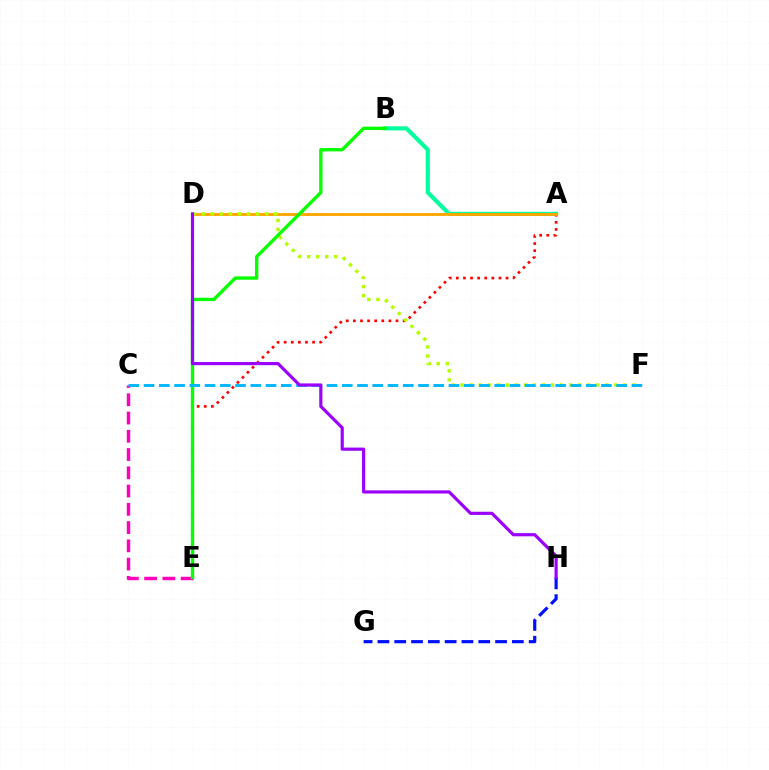{('A', 'B'): [{'color': '#00ff9d', 'line_style': 'solid', 'thickness': 2.96}], ('A', 'E'): [{'color': '#ff0000', 'line_style': 'dotted', 'thickness': 1.93}], ('C', 'E'): [{'color': '#ff00bd', 'line_style': 'dashed', 'thickness': 2.48}], ('A', 'D'): [{'color': '#ffa500', 'line_style': 'solid', 'thickness': 2.05}], ('G', 'H'): [{'color': '#0010ff', 'line_style': 'dashed', 'thickness': 2.28}], ('B', 'E'): [{'color': '#08ff00', 'line_style': 'solid', 'thickness': 2.43}], ('D', 'F'): [{'color': '#b3ff00', 'line_style': 'dotted', 'thickness': 2.46}], ('C', 'F'): [{'color': '#00b5ff', 'line_style': 'dashed', 'thickness': 2.07}], ('D', 'H'): [{'color': '#9b00ff', 'line_style': 'solid', 'thickness': 2.28}]}